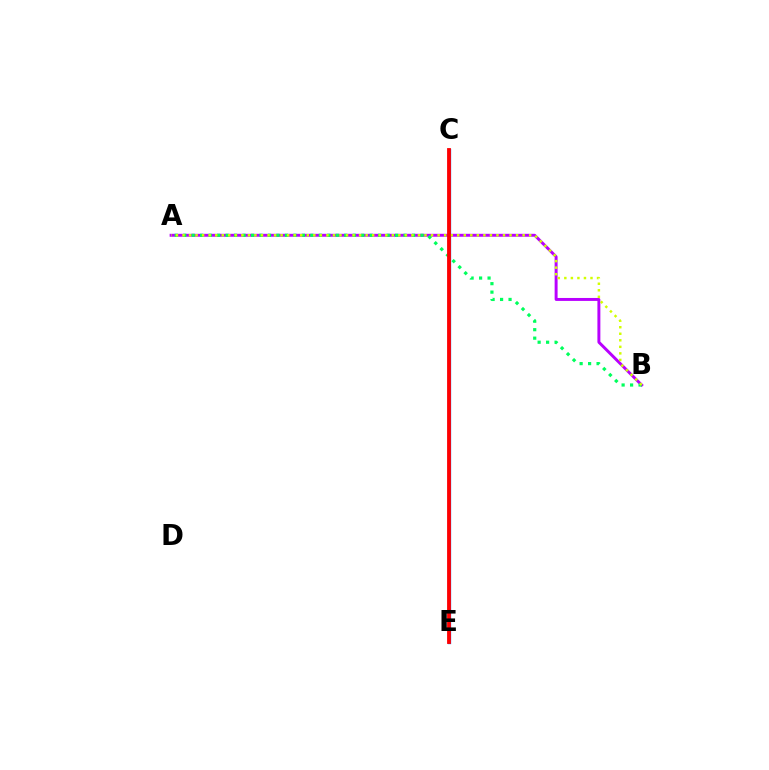{('A', 'B'): [{'color': '#b900ff', 'line_style': 'solid', 'thickness': 2.12}, {'color': '#00ff5c', 'line_style': 'dotted', 'thickness': 2.3}, {'color': '#d1ff00', 'line_style': 'dotted', 'thickness': 1.78}], ('C', 'E'): [{'color': '#0074ff', 'line_style': 'solid', 'thickness': 2.37}, {'color': '#ff0000', 'line_style': 'solid', 'thickness': 2.74}]}